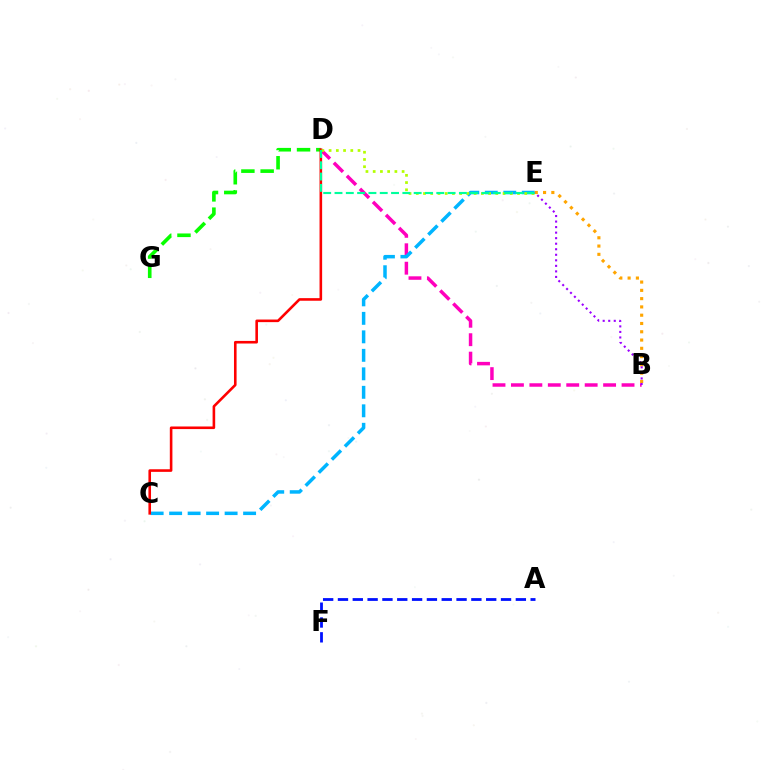{('B', 'D'): [{'color': '#ff00bd', 'line_style': 'dashed', 'thickness': 2.5}], ('D', 'G'): [{'color': '#08ff00', 'line_style': 'dashed', 'thickness': 2.62}], ('A', 'F'): [{'color': '#0010ff', 'line_style': 'dashed', 'thickness': 2.01}], ('C', 'E'): [{'color': '#00b5ff', 'line_style': 'dashed', 'thickness': 2.51}], ('C', 'D'): [{'color': '#ff0000', 'line_style': 'solid', 'thickness': 1.87}], ('D', 'E'): [{'color': '#b3ff00', 'line_style': 'dotted', 'thickness': 1.96}, {'color': '#00ff9d', 'line_style': 'dashed', 'thickness': 1.54}], ('B', 'E'): [{'color': '#ffa500', 'line_style': 'dotted', 'thickness': 2.25}, {'color': '#9b00ff', 'line_style': 'dotted', 'thickness': 1.5}]}